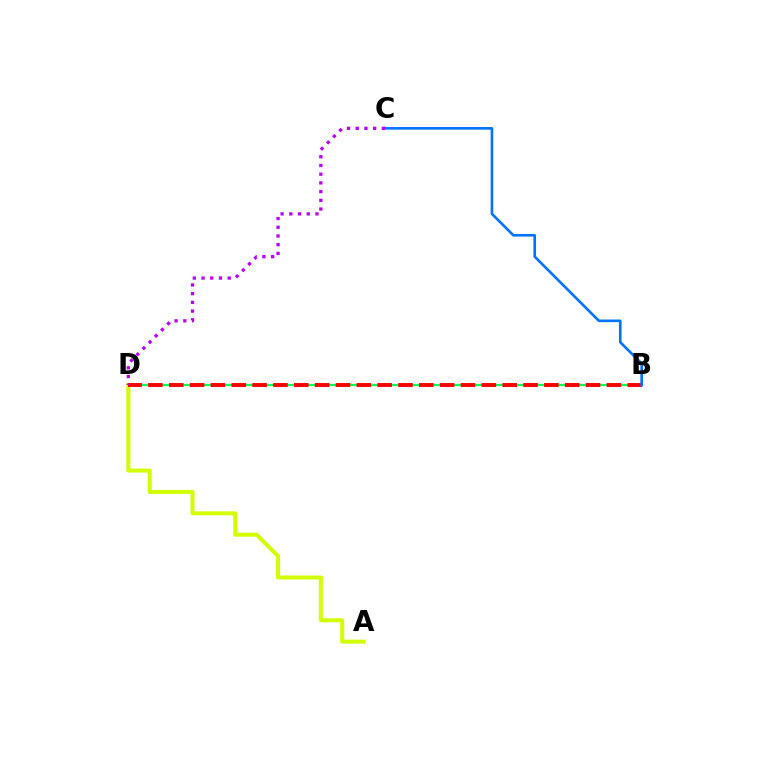{('B', 'D'): [{'color': '#00ff5c', 'line_style': 'solid', 'thickness': 1.59}, {'color': '#ff0000', 'line_style': 'dashed', 'thickness': 2.83}], ('A', 'D'): [{'color': '#d1ff00', 'line_style': 'solid', 'thickness': 2.9}], ('B', 'C'): [{'color': '#0074ff', 'line_style': 'solid', 'thickness': 1.9}], ('C', 'D'): [{'color': '#b900ff', 'line_style': 'dotted', 'thickness': 2.37}]}